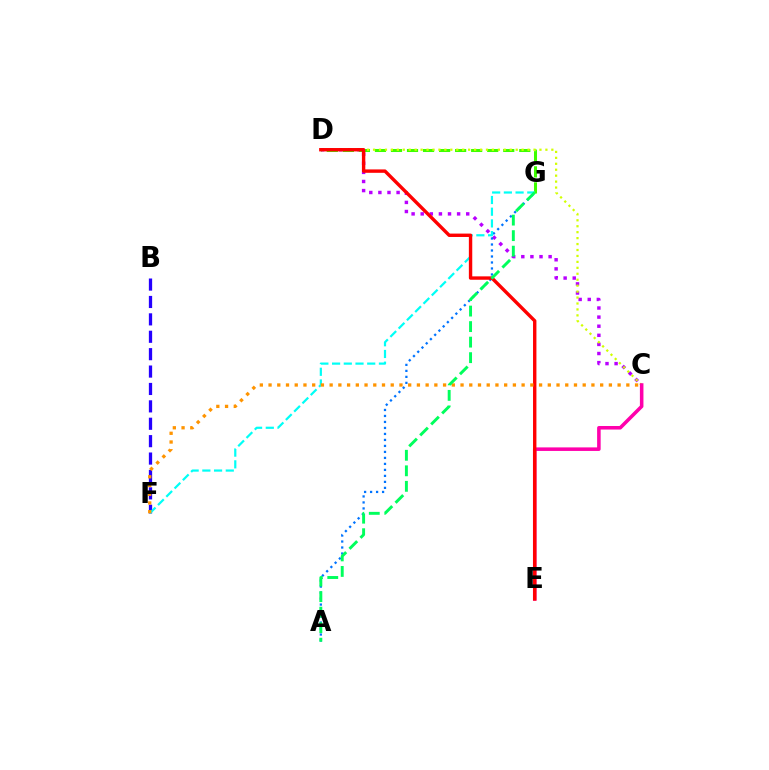{('C', 'D'): [{'color': '#b900ff', 'line_style': 'dotted', 'thickness': 2.47}, {'color': '#d1ff00', 'line_style': 'dotted', 'thickness': 1.61}], ('A', 'G'): [{'color': '#0074ff', 'line_style': 'dotted', 'thickness': 1.63}, {'color': '#00ff5c', 'line_style': 'dashed', 'thickness': 2.11}], ('B', 'F'): [{'color': '#2500ff', 'line_style': 'dashed', 'thickness': 2.36}], ('D', 'G'): [{'color': '#3dff00', 'line_style': 'dashed', 'thickness': 2.18}], ('F', 'G'): [{'color': '#00fff6', 'line_style': 'dashed', 'thickness': 1.59}], ('C', 'E'): [{'color': '#ff00ac', 'line_style': 'solid', 'thickness': 2.55}], ('D', 'E'): [{'color': '#ff0000', 'line_style': 'solid', 'thickness': 2.44}], ('C', 'F'): [{'color': '#ff9400', 'line_style': 'dotted', 'thickness': 2.37}]}